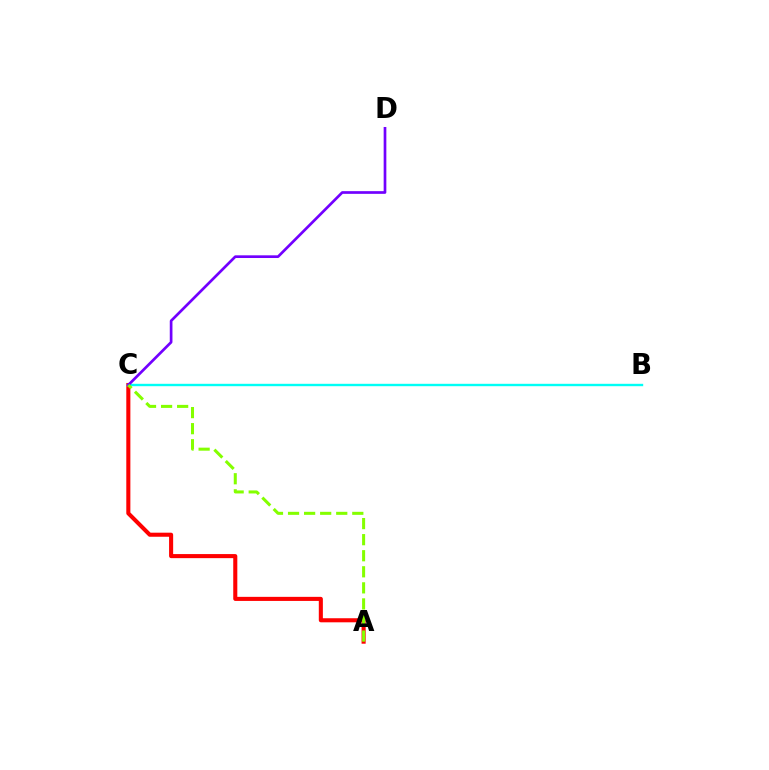{('A', 'C'): [{'color': '#ff0000', 'line_style': 'solid', 'thickness': 2.93}, {'color': '#84ff00', 'line_style': 'dashed', 'thickness': 2.18}], ('B', 'C'): [{'color': '#00fff6', 'line_style': 'solid', 'thickness': 1.72}], ('C', 'D'): [{'color': '#7200ff', 'line_style': 'solid', 'thickness': 1.94}]}